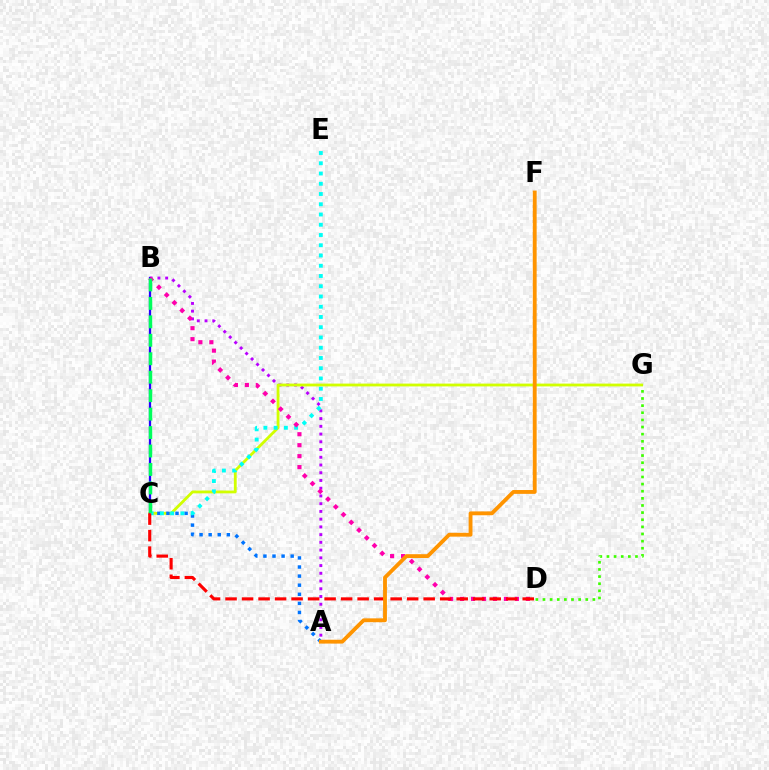{('A', 'B'): [{'color': '#b900ff', 'line_style': 'dotted', 'thickness': 2.1}], ('C', 'G'): [{'color': '#d1ff00', 'line_style': 'solid', 'thickness': 2.03}], ('A', 'C'): [{'color': '#0074ff', 'line_style': 'dotted', 'thickness': 2.47}], ('B', 'C'): [{'color': '#2500ff', 'line_style': 'solid', 'thickness': 1.64}, {'color': '#00ff5c', 'line_style': 'dashed', 'thickness': 2.51}], ('C', 'E'): [{'color': '#00fff6', 'line_style': 'dotted', 'thickness': 2.78}], ('B', 'D'): [{'color': '#ff00ac', 'line_style': 'dotted', 'thickness': 2.98}], ('C', 'D'): [{'color': '#ff0000', 'line_style': 'dashed', 'thickness': 2.24}], ('A', 'F'): [{'color': '#ff9400', 'line_style': 'solid', 'thickness': 2.77}], ('D', 'G'): [{'color': '#3dff00', 'line_style': 'dotted', 'thickness': 1.94}]}